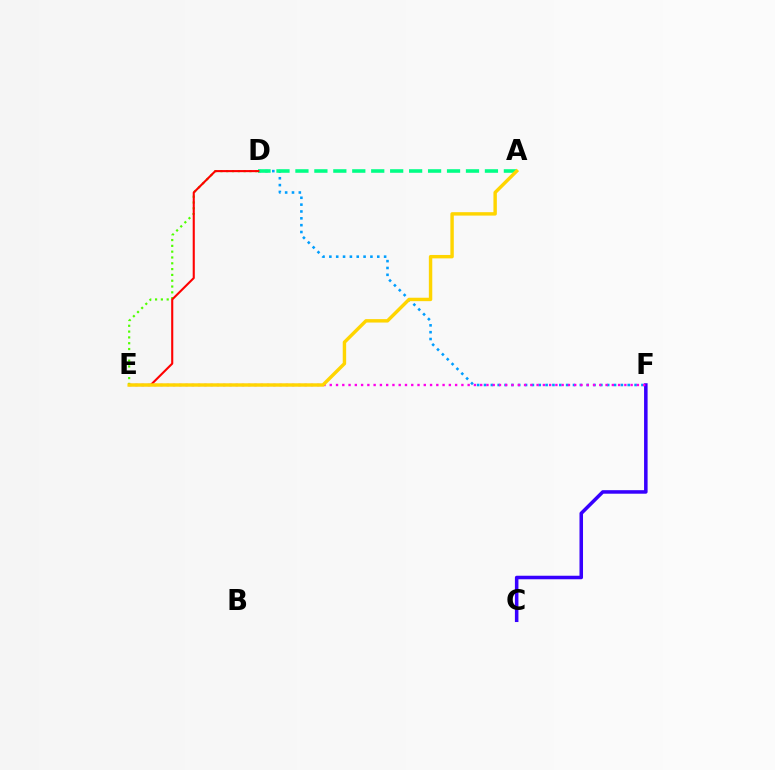{('D', 'E'): [{'color': '#4fff00', 'line_style': 'dotted', 'thickness': 1.58}, {'color': '#ff0000', 'line_style': 'solid', 'thickness': 1.51}], ('D', 'F'): [{'color': '#009eff', 'line_style': 'dotted', 'thickness': 1.86}], ('A', 'D'): [{'color': '#00ff86', 'line_style': 'dashed', 'thickness': 2.57}], ('C', 'F'): [{'color': '#3700ff', 'line_style': 'solid', 'thickness': 2.54}], ('E', 'F'): [{'color': '#ff00ed', 'line_style': 'dotted', 'thickness': 1.7}], ('A', 'E'): [{'color': '#ffd500', 'line_style': 'solid', 'thickness': 2.46}]}